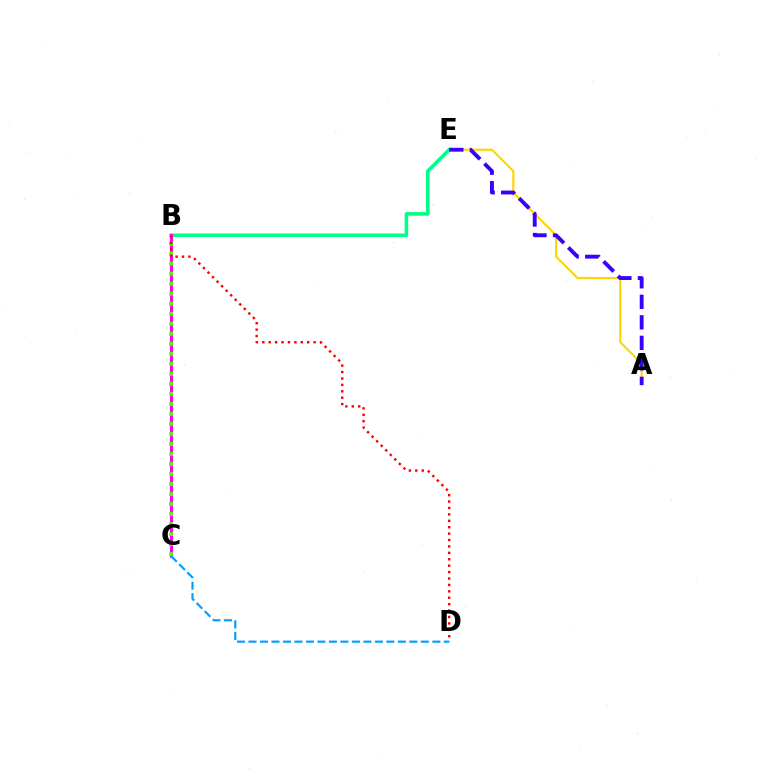{('A', 'E'): [{'color': '#ffd500', 'line_style': 'solid', 'thickness': 1.55}, {'color': '#3700ff', 'line_style': 'dashed', 'thickness': 2.79}], ('B', 'E'): [{'color': '#00ff86', 'line_style': 'solid', 'thickness': 2.59}], ('B', 'C'): [{'color': '#ff00ed', 'line_style': 'solid', 'thickness': 2.12}, {'color': '#4fff00', 'line_style': 'dotted', 'thickness': 2.72}], ('C', 'D'): [{'color': '#009eff', 'line_style': 'dashed', 'thickness': 1.56}], ('B', 'D'): [{'color': '#ff0000', 'line_style': 'dotted', 'thickness': 1.74}]}